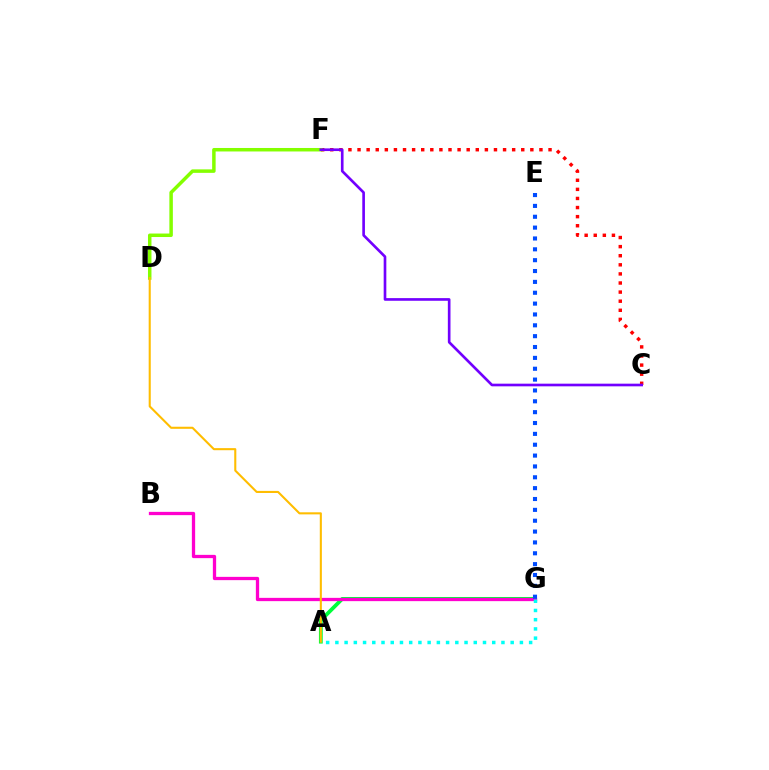{('C', 'F'): [{'color': '#ff0000', 'line_style': 'dotted', 'thickness': 2.47}, {'color': '#7200ff', 'line_style': 'solid', 'thickness': 1.91}], ('A', 'G'): [{'color': '#00ff39', 'line_style': 'solid', 'thickness': 2.74}, {'color': '#00fff6', 'line_style': 'dotted', 'thickness': 2.51}], ('B', 'G'): [{'color': '#ff00cf', 'line_style': 'solid', 'thickness': 2.36}], ('D', 'F'): [{'color': '#84ff00', 'line_style': 'solid', 'thickness': 2.51}], ('A', 'D'): [{'color': '#ffbd00', 'line_style': 'solid', 'thickness': 1.5}], ('E', 'G'): [{'color': '#004bff', 'line_style': 'dotted', 'thickness': 2.95}]}